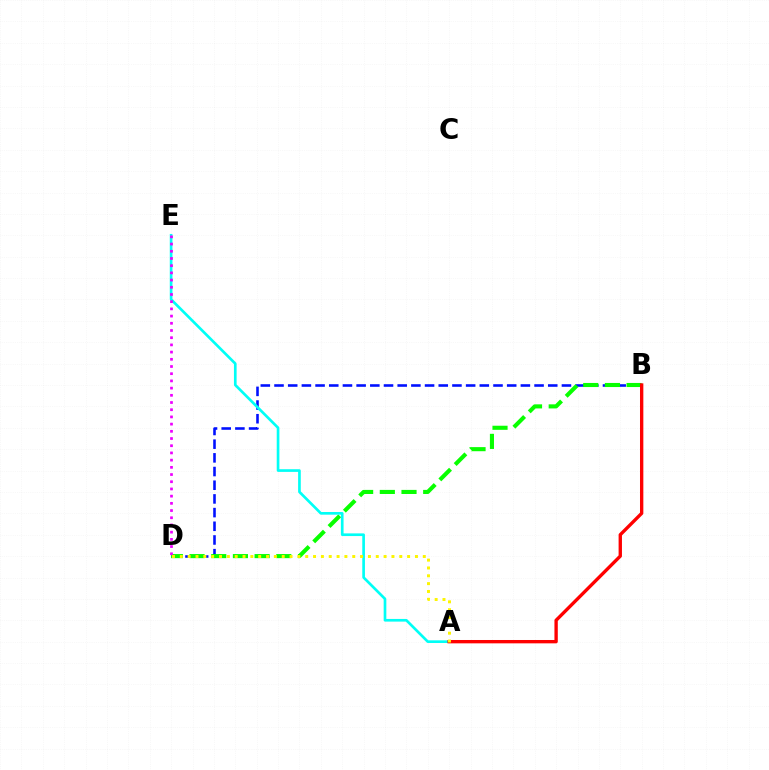{('B', 'D'): [{'color': '#0010ff', 'line_style': 'dashed', 'thickness': 1.86}, {'color': '#08ff00', 'line_style': 'dashed', 'thickness': 2.95}], ('A', 'E'): [{'color': '#00fff6', 'line_style': 'solid', 'thickness': 1.92}], ('A', 'B'): [{'color': '#ff0000', 'line_style': 'solid', 'thickness': 2.41}], ('D', 'E'): [{'color': '#ee00ff', 'line_style': 'dotted', 'thickness': 1.96}], ('A', 'D'): [{'color': '#fcf500', 'line_style': 'dotted', 'thickness': 2.13}]}